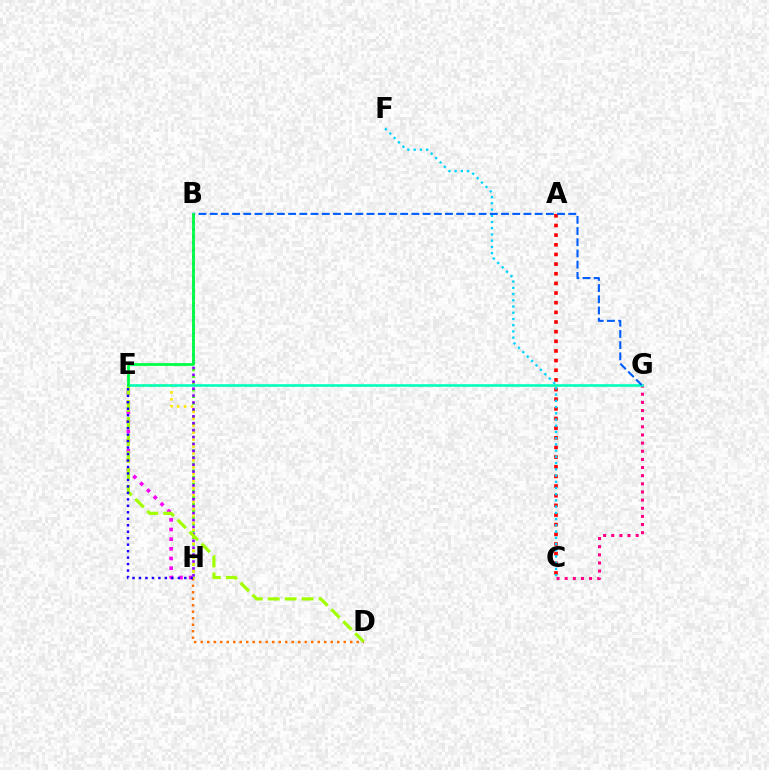{('D', 'H'): [{'color': '#ff7000', 'line_style': 'dotted', 'thickness': 1.77}], ('B', 'H'): [{'color': '#31ff00', 'line_style': 'dotted', 'thickness': 1.82}, {'color': '#8a00ff', 'line_style': 'dotted', 'thickness': 1.88}], ('A', 'C'): [{'color': '#ff0000', 'line_style': 'dotted', 'thickness': 2.62}], ('E', 'H'): [{'color': '#ffe600', 'line_style': 'dotted', 'thickness': 1.88}, {'color': '#fa00f9', 'line_style': 'dotted', 'thickness': 2.62}, {'color': '#1900ff', 'line_style': 'dotted', 'thickness': 1.76}], ('C', 'G'): [{'color': '#ff0088', 'line_style': 'dotted', 'thickness': 2.21}], ('D', 'E'): [{'color': '#a2ff00', 'line_style': 'dashed', 'thickness': 2.3}], ('E', 'G'): [{'color': '#00ffbb', 'line_style': 'solid', 'thickness': 1.86}], ('C', 'F'): [{'color': '#00d3ff', 'line_style': 'dotted', 'thickness': 1.69}], ('B', 'G'): [{'color': '#005dff', 'line_style': 'dashed', 'thickness': 1.52}], ('B', 'E'): [{'color': '#00ff45', 'line_style': 'solid', 'thickness': 2.01}]}